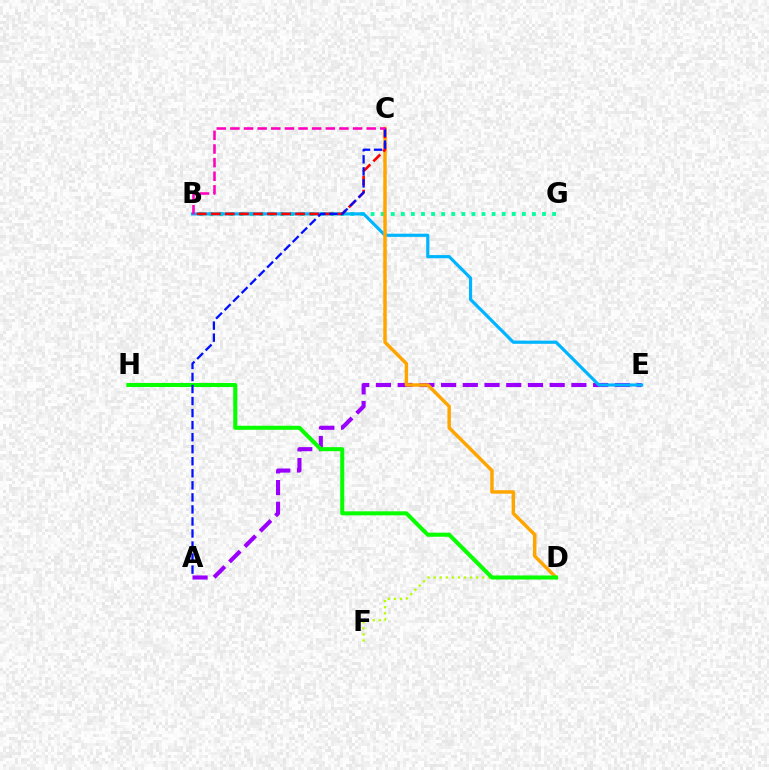{('B', 'G'): [{'color': '#00ff9d', 'line_style': 'dotted', 'thickness': 2.74}], ('A', 'E'): [{'color': '#9b00ff', 'line_style': 'dashed', 'thickness': 2.95}], ('B', 'E'): [{'color': '#00b5ff', 'line_style': 'solid', 'thickness': 2.28}], ('C', 'D'): [{'color': '#ffa500', 'line_style': 'solid', 'thickness': 2.49}], ('B', 'C'): [{'color': '#ff0000', 'line_style': 'dashed', 'thickness': 1.91}, {'color': '#ff00bd', 'line_style': 'dashed', 'thickness': 1.85}], ('D', 'F'): [{'color': '#b3ff00', 'line_style': 'dotted', 'thickness': 1.65}], ('D', 'H'): [{'color': '#08ff00', 'line_style': 'solid', 'thickness': 2.91}], ('A', 'C'): [{'color': '#0010ff', 'line_style': 'dashed', 'thickness': 1.64}]}